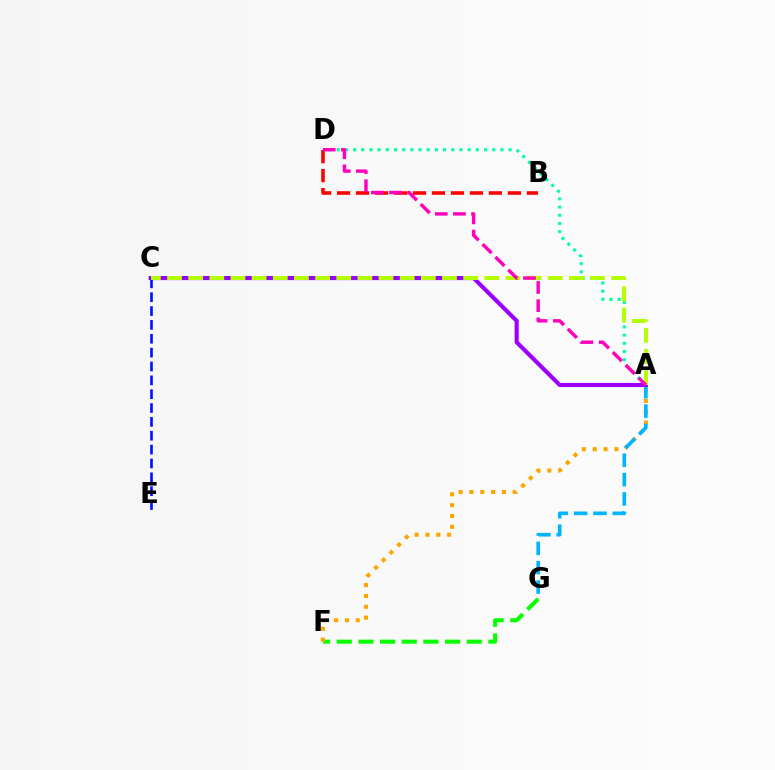{('F', 'G'): [{'color': '#08ff00', 'line_style': 'dashed', 'thickness': 2.94}], ('B', 'D'): [{'color': '#ff0000', 'line_style': 'dashed', 'thickness': 2.58}], ('A', 'F'): [{'color': '#ffa500', 'line_style': 'dotted', 'thickness': 2.95}], ('A', 'G'): [{'color': '#00b5ff', 'line_style': 'dashed', 'thickness': 2.63}], ('A', 'D'): [{'color': '#00ff9d', 'line_style': 'dotted', 'thickness': 2.22}, {'color': '#ff00bd', 'line_style': 'dashed', 'thickness': 2.47}], ('A', 'C'): [{'color': '#9b00ff', 'line_style': 'solid', 'thickness': 2.96}, {'color': '#b3ff00', 'line_style': 'dashed', 'thickness': 2.87}], ('C', 'E'): [{'color': '#0010ff', 'line_style': 'dashed', 'thickness': 1.88}]}